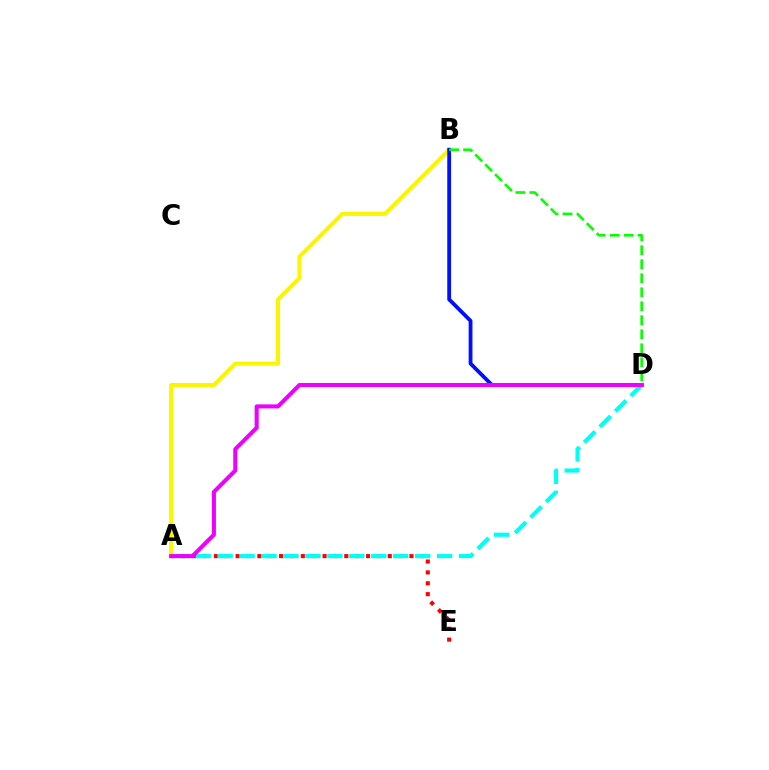{('A', 'E'): [{'color': '#ff0000', 'line_style': 'dotted', 'thickness': 2.95}], ('A', 'D'): [{'color': '#00fff6', 'line_style': 'dashed', 'thickness': 2.98}, {'color': '#ee00ff', 'line_style': 'solid', 'thickness': 2.91}], ('A', 'B'): [{'color': '#fcf500', 'line_style': 'solid', 'thickness': 2.9}], ('B', 'D'): [{'color': '#0010ff', 'line_style': 'solid', 'thickness': 2.75}, {'color': '#08ff00', 'line_style': 'dashed', 'thickness': 1.9}]}